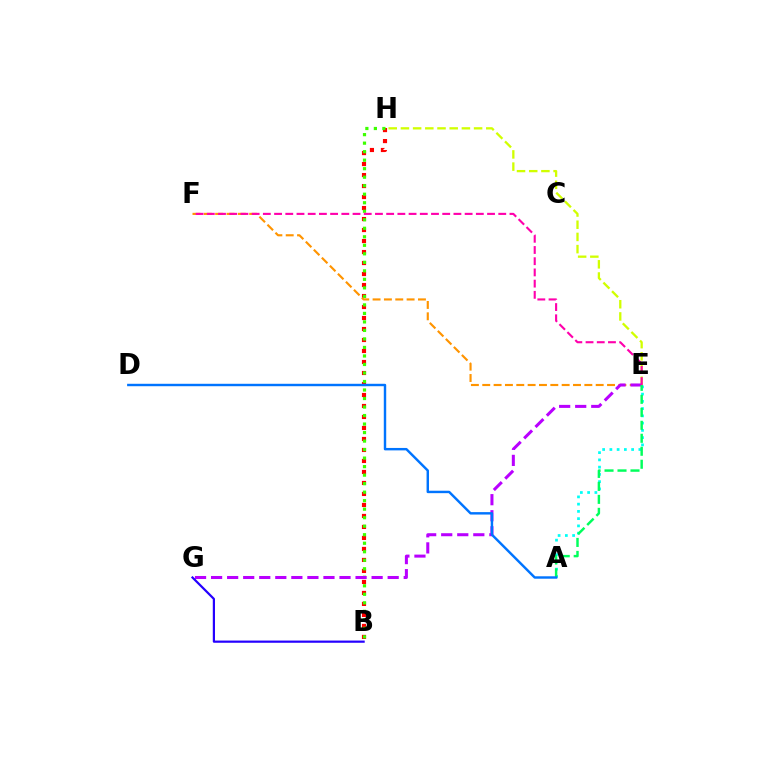{('E', 'H'): [{'color': '#d1ff00', 'line_style': 'dashed', 'thickness': 1.66}], ('B', 'H'): [{'color': '#ff0000', 'line_style': 'dotted', 'thickness': 2.99}, {'color': '#3dff00', 'line_style': 'dotted', 'thickness': 2.31}], ('E', 'F'): [{'color': '#ff9400', 'line_style': 'dashed', 'thickness': 1.54}, {'color': '#ff00ac', 'line_style': 'dashed', 'thickness': 1.52}], ('E', 'G'): [{'color': '#b900ff', 'line_style': 'dashed', 'thickness': 2.18}], ('A', 'E'): [{'color': '#00fff6', 'line_style': 'dotted', 'thickness': 1.97}, {'color': '#00ff5c', 'line_style': 'dashed', 'thickness': 1.76}], ('B', 'G'): [{'color': '#2500ff', 'line_style': 'solid', 'thickness': 1.59}], ('A', 'D'): [{'color': '#0074ff', 'line_style': 'solid', 'thickness': 1.75}]}